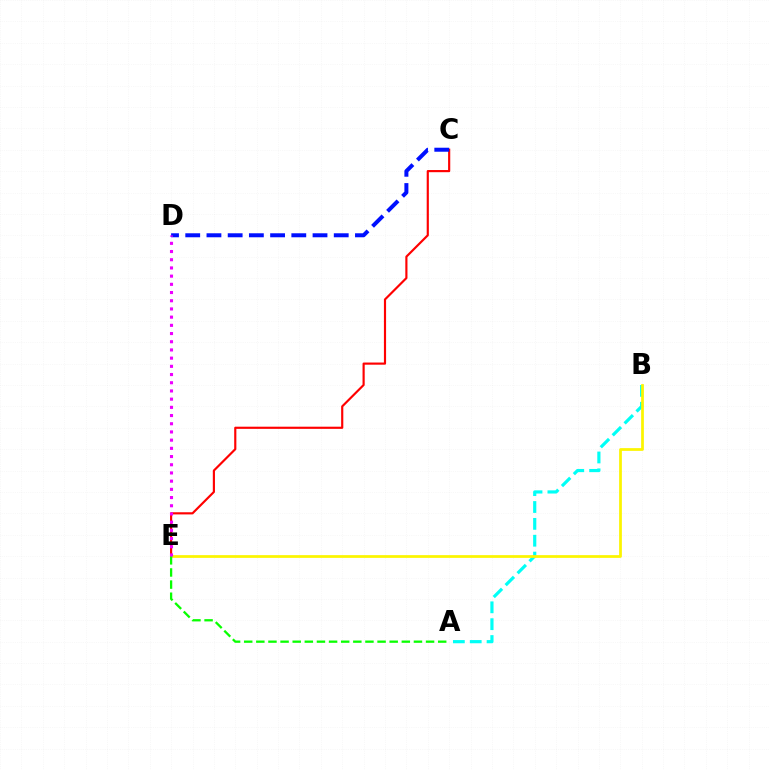{('A', 'B'): [{'color': '#00fff6', 'line_style': 'dashed', 'thickness': 2.29}], ('C', 'E'): [{'color': '#ff0000', 'line_style': 'solid', 'thickness': 1.56}], ('B', 'E'): [{'color': '#fcf500', 'line_style': 'solid', 'thickness': 1.98}], ('A', 'E'): [{'color': '#08ff00', 'line_style': 'dashed', 'thickness': 1.65}], ('C', 'D'): [{'color': '#0010ff', 'line_style': 'dashed', 'thickness': 2.88}], ('D', 'E'): [{'color': '#ee00ff', 'line_style': 'dotted', 'thickness': 2.23}]}